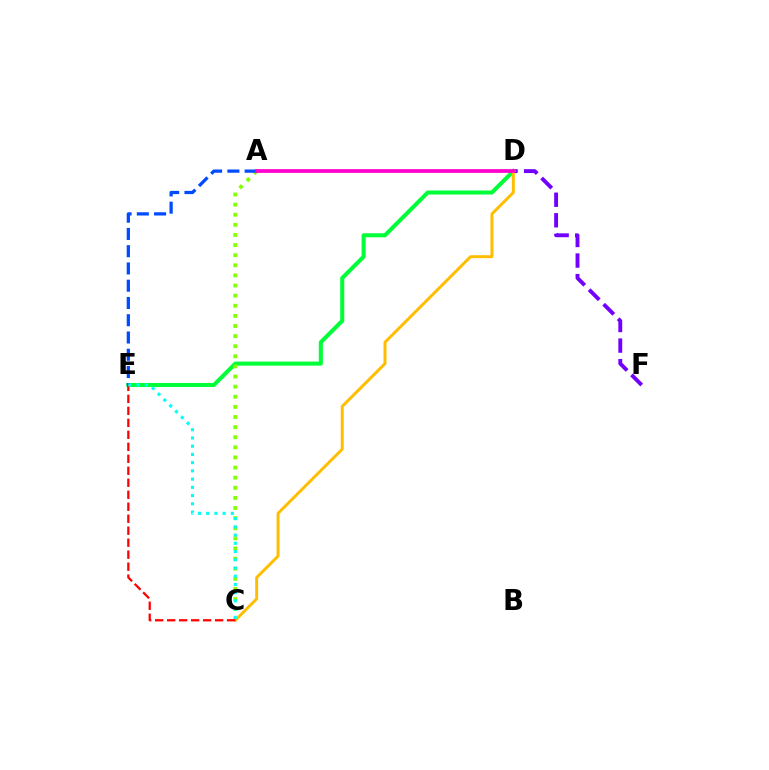{('D', 'F'): [{'color': '#7200ff', 'line_style': 'dashed', 'thickness': 2.79}], ('D', 'E'): [{'color': '#00ff39', 'line_style': 'solid', 'thickness': 2.92}], ('A', 'C'): [{'color': '#84ff00', 'line_style': 'dotted', 'thickness': 2.75}], ('C', 'D'): [{'color': '#ffbd00', 'line_style': 'solid', 'thickness': 2.13}], ('C', 'E'): [{'color': '#ff0000', 'line_style': 'dashed', 'thickness': 1.63}, {'color': '#00fff6', 'line_style': 'dotted', 'thickness': 2.24}], ('A', 'E'): [{'color': '#004bff', 'line_style': 'dashed', 'thickness': 2.34}], ('A', 'D'): [{'color': '#ff00cf', 'line_style': 'solid', 'thickness': 2.7}]}